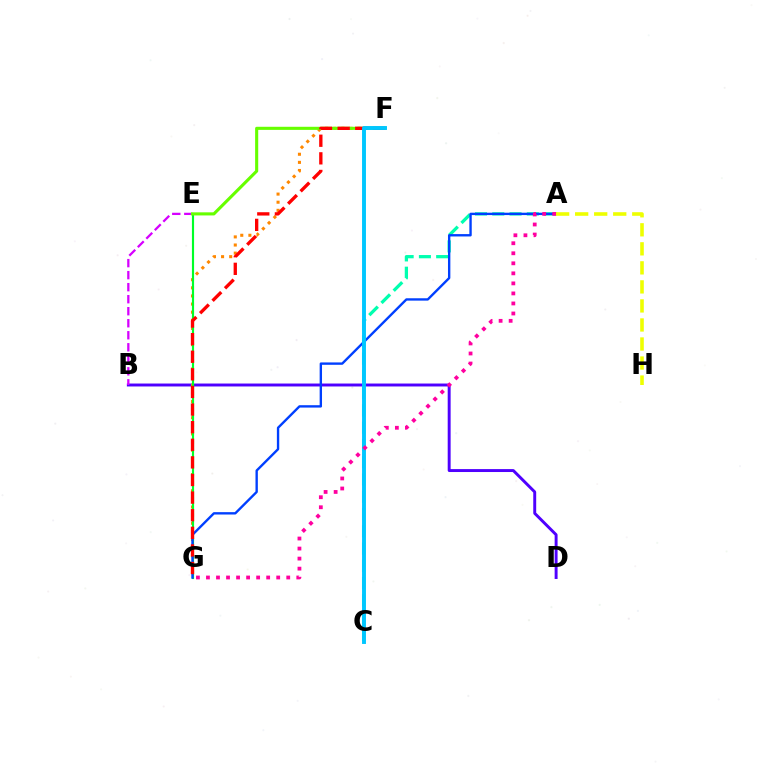{('B', 'D'): [{'color': '#4f00ff', 'line_style': 'solid', 'thickness': 2.11}], ('F', 'G'): [{'color': '#ff8800', 'line_style': 'dotted', 'thickness': 2.21}, {'color': '#ff0000', 'line_style': 'dashed', 'thickness': 2.39}], ('E', 'G'): [{'color': '#00ff27', 'line_style': 'solid', 'thickness': 1.55}], ('B', 'E'): [{'color': '#d600ff', 'line_style': 'dashed', 'thickness': 1.63}], ('E', 'F'): [{'color': '#66ff00', 'line_style': 'solid', 'thickness': 2.23}], ('A', 'C'): [{'color': '#00ffaf', 'line_style': 'dashed', 'thickness': 2.35}], ('A', 'G'): [{'color': '#003fff', 'line_style': 'solid', 'thickness': 1.71}, {'color': '#ff00a0', 'line_style': 'dotted', 'thickness': 2.73}], ('C', 'F'): [{'color': '#00c7ff', 'line_style': 'solid', 'thickness': 2.81}], ('A', 'H'): [{'color': '#eeff00', 'line_style': 'dashed', 'thickness': 2.59}]}